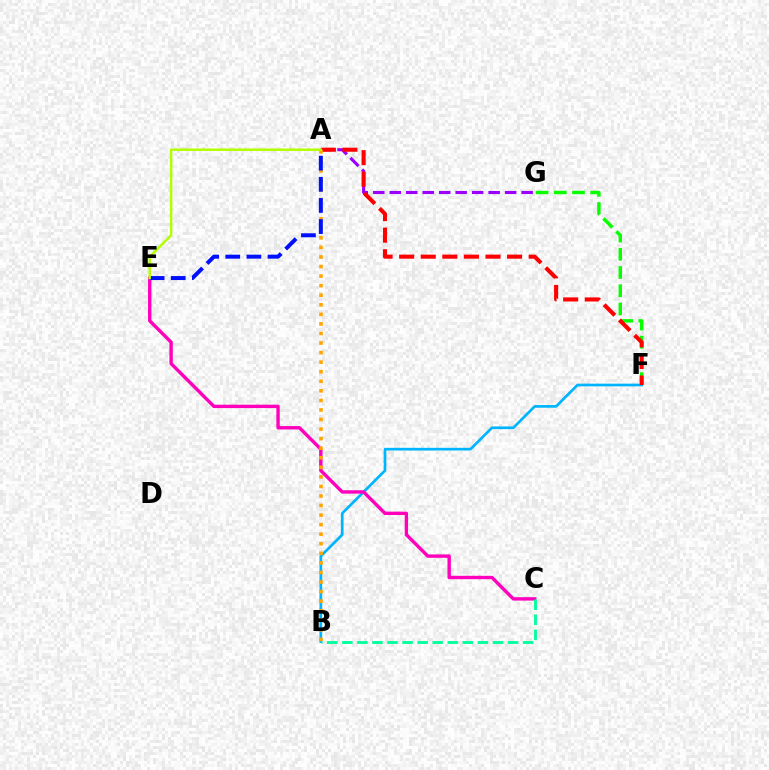{('A', 'G'): [{'color': '#9b00ff', 'line_style': 'dashed', 'thickness': 2.24}], ('B', 'F'): [{'color': '#00b5ff', 'line_style': 'solid', 'thickness': 1.94}], ('C', 'E'): [{'color': '#ff00bd', 'line_style': 'solid', 'thickness': 2.44}], ('F', 'G'): [{'color': '#08ff00', 'line_style': 'dashed', 'thickness': 2.47}], ('A', 'F'): [{'color': '#ff0000', 'line_style': 'dashed', 'thickness': 2.93}], ('A', 'B'): [{'color': '#ffa500', 'line_style': 'dotted', 'thickness': 2.6}], ('A', 'E'): [{'color': '#0010ff', 'line_style': 'dashed', 'thickness': 2.87}, {'color': '#b3ff00', 'line_style': 'solid', 'thickness': 1.78}], ('B', 'C'): [{'color': '#00ff9d', 'line_style': 'dashed', 'thickness': 2.05}]}